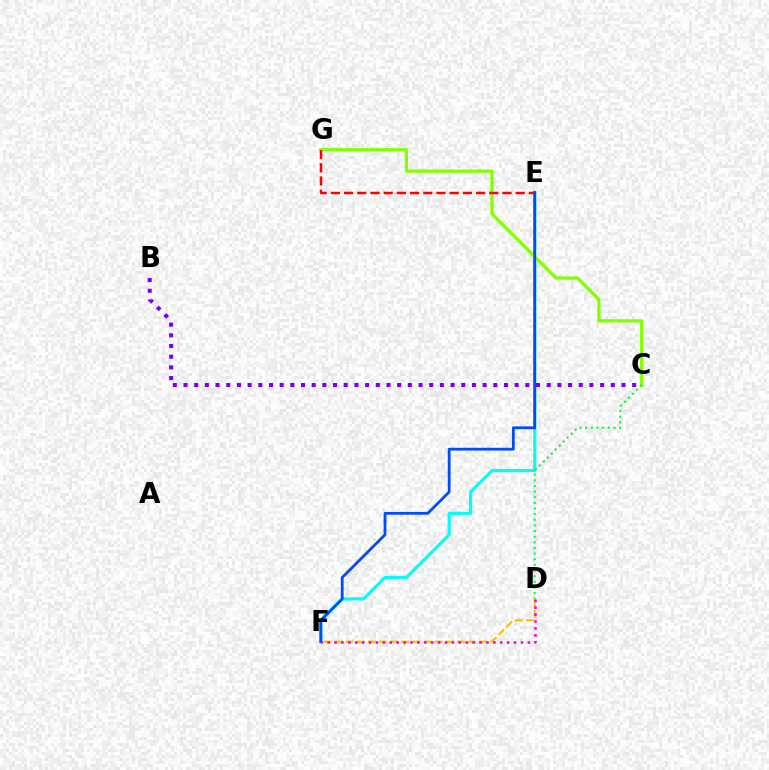{('D', 'F'): [{'color': '#ffbd00', 'line_style': 'dashed', 'thickness': 1.51}, {'color': '#ff00cf', 'line_style': 'dotted', 'thickness': 1.88}], ('E', 'F'): [{'color': '#00fff6', 'line_style': 'solid', 'thickness': 2.27}, {'color': '#004bff', 'line_style': 'solid', 'thickness': 2.0}], ('C', 'G'): [{'color': '#84ff00', 'line_style': 'solid', 'thickness': 2.32}], ('E', 'G'): [{'color': '#ff0000', 'line_style': 'dashed', 'thickness': 1.79}], ('C', 'D'): [{'color': '#00ff39', 'line_style': 'dotted', 'thickness': 1.53}], ('B', 'C'): [{'color': '#7200ff', 'line_style': 'dotted', 'thickness': 2.9}]}